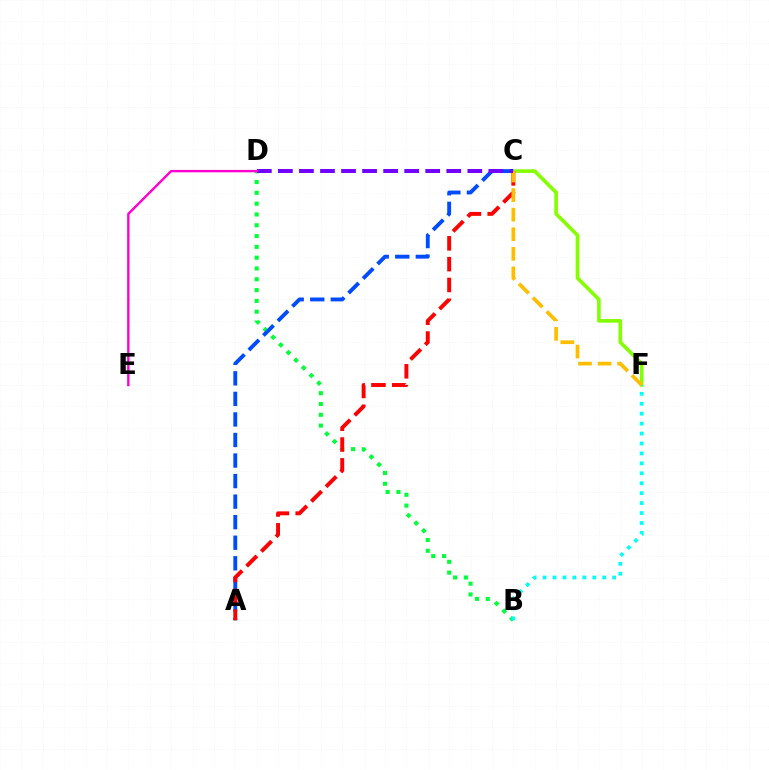{('B', 'D'): [{'color': '#00ff39', 'line_style': 'dotted', 'thickness': 2.94}], ('C', 'F'): [{'color': '#84ff00', 'line_style': 'solid', 'thickness': 2.61}, {'color': '#ffbd00', 'line_style': 'dashed', 'thickness': 2.66}], ('A', 'C'): [{'color': '#004bff', 'line_style': 'dashed', 'thickness': 2.79}, {'color': '#ff0000', 'line_style': 'dashed', 'thickness': 2.83}], ('B', 'F'): [{'color': '#00fff6', 'line_style': 'dotted', 'thickness': 2.7}], ('C', 'D'): [{'color': '#7200ff', 'line_style': 'dashed', 'thickness': 2.86}], ('D', 'E'): [{'color': '#ff00cf', 'line_style': 'solid', 'thickness': 1.72}]}